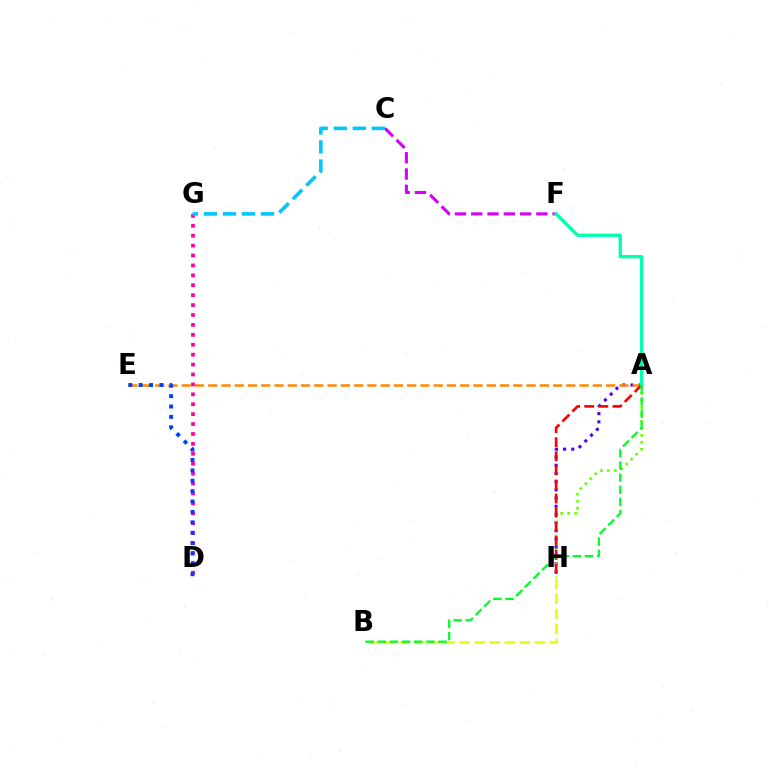{('A', 'H'): [{'color': '#4f00ff', 'line_style': 'dotted', 'thickness': 2.23}, {'color': '#66ff00', 'line_style': 'dotted', 'thickness': 1.9}, {'color': '#ff0000', 'line_style': 'dashed', 'thickness': 1.91}], ('A', 'E'): [{'color': '#ff8800', 'line_style': 'dashed', 'thickness': 1.8}], ('D', 'G'): [{'color': '#ff00a0', 'line_style': 'dotted', 'thickness': 2.69}], ('D', 'E'): [{'color': '#003fff', 'line_style': 'dotted', 'thickness': 2.82}], ('C', 'F'): [{'color': '#d600ff', 'line_style': 'dashed', 'thickness': 2.21}], ('B', 'H'): [{'color': '#eeff00', 'line_style': 'dashed', 'thickness': 2.05}], ('A', 'F'): [{'color': '#00ffaf', 'line_style': 'solid', 'thickness': 2.37}], ('A', 'B'): [{'color': '#00ff27', 'line_style': 'dashed', 'thickness': 1.65}], ('C', 'G'): [{'color': '#00c7ff', 'line_style': 'dashed', 'thickness': 2.59}]}